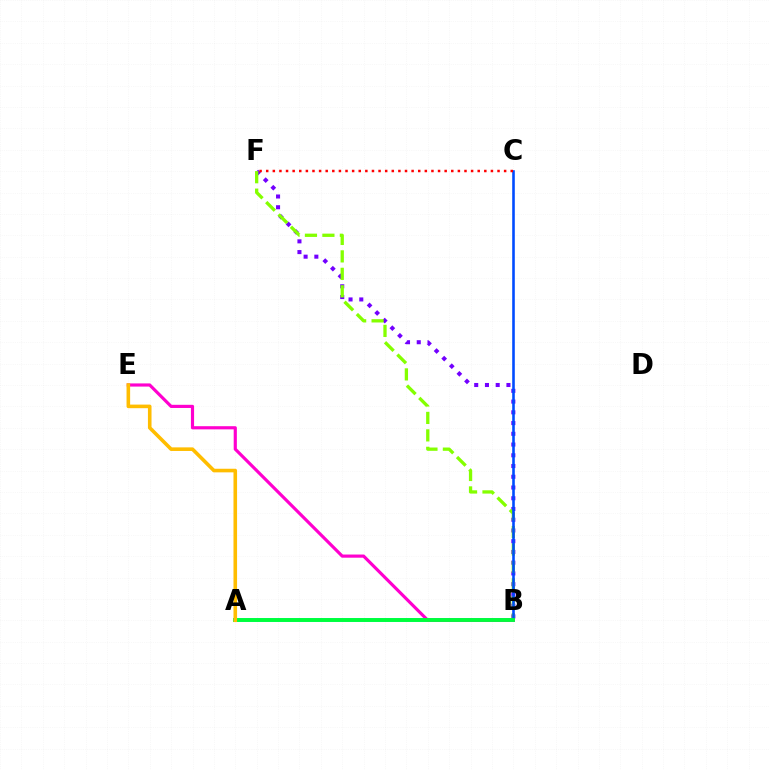{('B', 'F'): [{'color': '#7200ff', 'line_style': 'dotted', 'thickness': 2.92}, {'color': '#84ff00', 'line_style': 'dashed', 'thickness': 2.37}], ('A', 'B'): [{'color': '#00fff6', 'line_style': 'solid', 'thickness': 2.86}, {'color': '#00ff39', 'line_style': 'solid', 'thickness': 2.77}], ('B', 'C'): [{'color': '#004bff', 'line_style': 'solid', 'thickness': 1.87}], ('B', 'E'): [{'color': '#ff00cf', 'line_style': 'solid', 'thickness': 2.28}], ('C', 'F'): [{'color': '#ff0000', 'line_style': 'dotted', 'thickness': 1.8}], ('A', 'E'): [{'color': '#ffbd00', 'line_style': 'solid', 'thickness': 2.59}]}